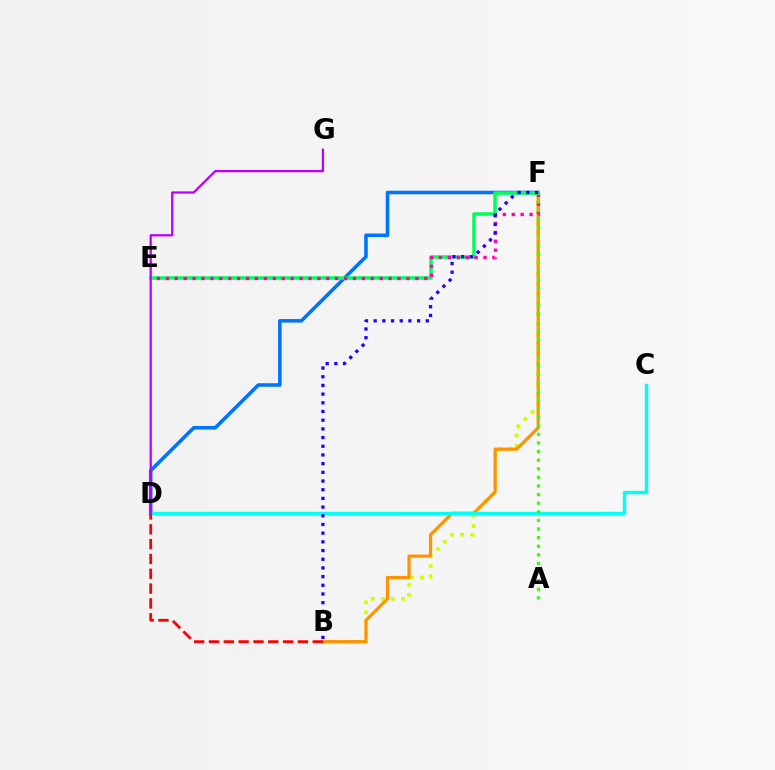{('B', 'F'): [{'color': '#d1ff00', 'line_style': 'dotted', 'thickness': 2.74}, {'color': '#ff9400', 'line_style': 'solid', 'thickness': 2.32}, {'color': '#2500ff', 'line_style': 'dotted', 'thickness': 2.36}], ('D', 'F'): [{'color': '#0074ff', 'line_style': 'solid', 'thickness': 2.57}], ('E', 'F'): [{'color': '#00ff5c', 'line_style': 'solid', 'thickness': 2.54}, {'color': '#ff00ac', 'line_style': 'dotted', 'thickness': 2.42}], ('C', 'D'): [{'color': '#00fff6', 'line_style': 'solid', 'thickness': 2.48}], ('B', 'D'): [{'color': '#ff0000', 'line_style': 'dashed', 'thickness': 2.01}], ('A', 'F'): [{'color': '#3dff00', 'line_style': 'dotted', 'thickness': 2.34}], ('D', 'G'): [{'color': '#b900ff', 'line_style': 'solid', 'thickness': 1.62}]}